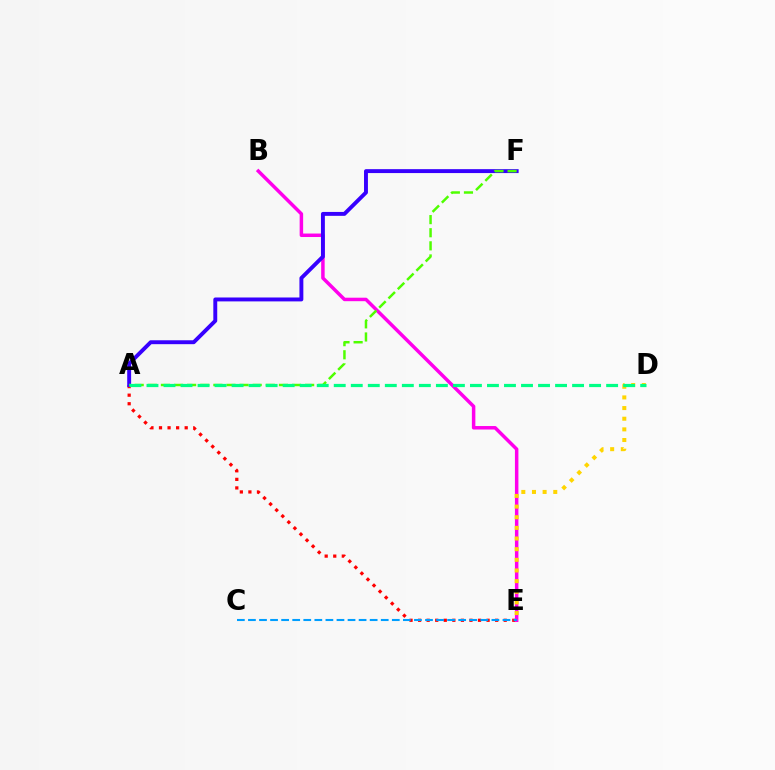{('A', 'E'): [{'color': '#ff0000', 'line_style': 'dotted', 'thickness': 2.33}], ('B', 'E'): [{'color': '#ff00ed', 'line_style': 'solid', 'thickness': 2.51}], ('A', 'F'): [{'color': '#3700ff', 'line_style': 'solid', 'thickness': 2.81}, {'color': '#4fff00', 'line_style': 'dashed', 'thickness': 1.78}], ('D', 'E'): [{'color': '#ffd500', 'line_style': 'dotted', 'thickness': 2.89}], ('A', 'D'): [{'color': '#00ff86', 'line_style': 'dashed', 'thickness': 2.31}], ('C', 'E'): [{'color': '#009eff', 'line_style': 'dashed', 'thickness': 1.5}]}